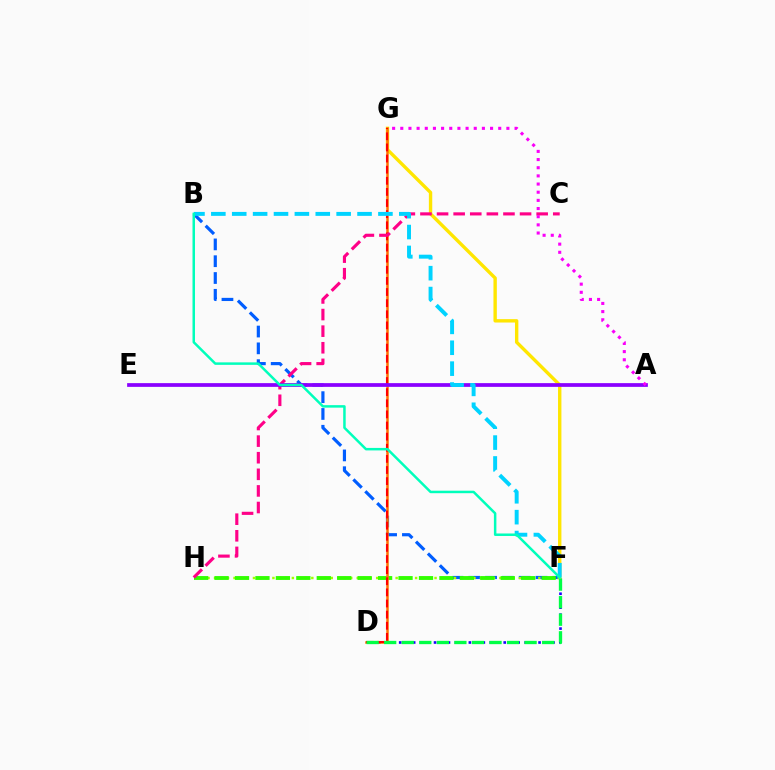{('D', 'F'): [{'color': '#1900ff', 'line_style': 'dotted', 'thickness': 1.89}, {'color': '#00ff45', 'line_style': 'dashed', 'thickness': 2.38}], ('F', 'G'): [{'color': '#ffe600', 'line_style': 'solid', 'thickness': 2.43}], ('B', 'F'): [{'color': '#005dff', 'line_style': 'dashed', 'thickness': 2.28}, {'color': '#00d3ff', 'line_style': 'dashed', 'thickness': 2.84}, {'color': '#00ffbb', 'line_style': 'solid', 'thickness': 1.79}], ('F', 'H'): [{'color': '#a2ff00', 'line_style': 'dotted', 'thickness': 1.76}, {'color': '#31ff00', 'line_style': 'dashed', 'thickness': 2.78}], ('D', 'G'): [{'color': '#ff7000', 'line_style': 'solid', 'thickness': 1.81}, {'color': '#ff0000', 'line_style': 'dashed', 'thickness': 1.51}], ('C', 'H'): [{'color': '#ff0088', 'line_style': 'dashed', 'thickness': 2.26}], ('A', 'E'): [{'color': '#8a00ff', 'line_style': 'solid', 'thickness': 2.69}], ('A', 'G'): [{'color': '#fa00f9', 'line_style': 'dotted', 'thickness': 2.22}]}